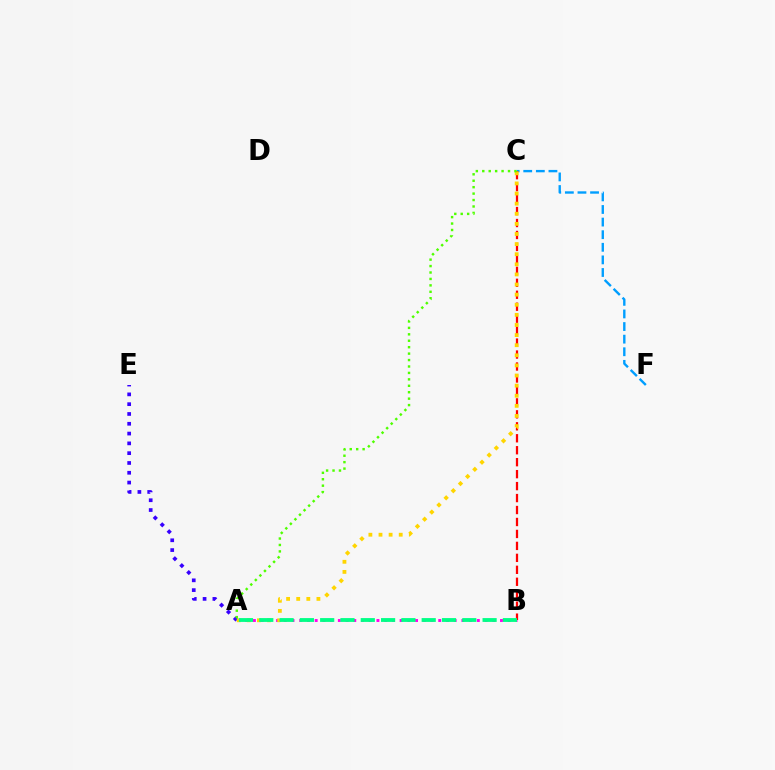{('C', 'F'): [{'color': '#009eff', 'line_style': 'dashed', 'thickness': 1.71}], ('A', 'B'): [{'color': '#ff00ed', 'line_style': 'dotted', 'thickness': 2.1}, {'color': '#00ff86', 'line_style': 'dashed', 'thickness': 2.76}], ('A', 'E'): [{'color': '#3700ff', 'line_style': 'dotted', 'thickness': 2.66}], ('B', 'C'): [{'color': '#ff0000', 'line_style': 'dashed', 'thickness': 1.62}], ('A', 'C'): [{'color': '#ffd500', 'line_style': 'dotted', 'thickness': 2.75}, {'color': '#4fff00', 'line_style': 'dotted', 'thickness': 1.75}]}